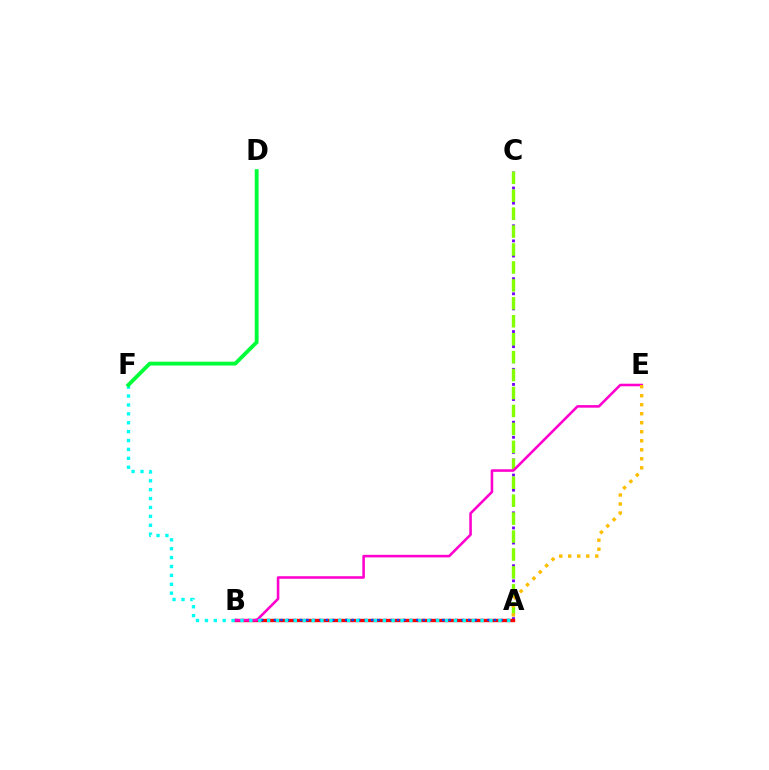{('A', 'C'): [{'color': '#7200ff', 'line_style': 'dotted', 'thickness': 2.05}, {'color': '#84ff00', 'line_style': 'dashed', 'thickness': 2.44}], ('A', 'B'): [{'color': '#ff0000', 'line_style': 'solid', 'thickness': 2.41}, {'color': '#004bff', 'line_style': 'dotted', 'thickness': 1.76}], ('B', 'E'): [{'color': '#ff00cf', 'line_style': 'solid', 'thickness': 1.85}], ('A', 'E'): [{'color': '#ffbd00', 'line_style': 'dotted', 'thickness': 2.45}], ('A', 'F'): [{'color': '#00fff6', 'line_style': 'dotted', 'thickness': 2.42}], ('D', 'F'): [{'color': '#00ff39', 'line_style': 'solid', 'thickness': 2.76}]}